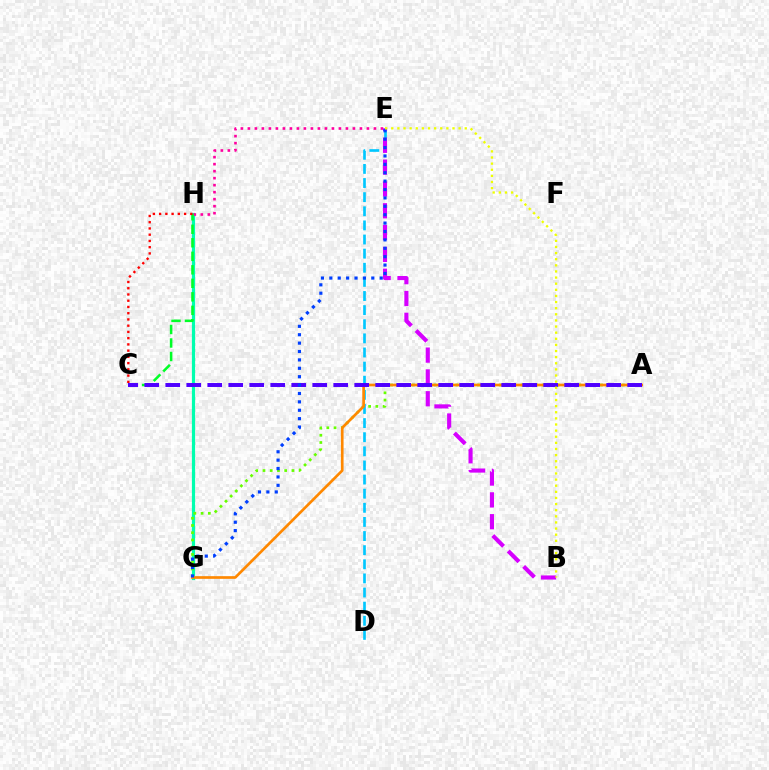{('G', 'H'): [{'color': '#00ffaf', 'line_style': 'solid', 'thickness': 2.3}], ('A', 'G'): [{'color': '#66ff00', 'line_style': 'dotted', 'thickness': 1.97}, {'color': '#ff8800', 'line_style': 'solid', 'thickness': 1.93}], ('D', 'E'): [{'color': '#00c7ff', 'line_style': 'dashed', 'thickness': 1.92}], ('E', 'H'): [{'color': '#ff00a0', 'line_style': 'dotted', 'thickness': 1.9}], ('B', 'E'): [{'color': '#d600ff', 'line_style': 'dashed', 'thickness': 2.96}, {'color': '#eeff00', 'line_style': 'dotted', 'thickness': 1.66}], ('C', 'H'): [{'color': '#00ff27', 'line_style': 'dashed', 'thickness': 1.84}, {'color': '#ff0000', 'line_style': 'dotted', 'thickness': 1.7}], ('A', 'C'): [{'color': '#4f00ff', 'line_style': 'dashed', 'thickness': 2.85}], ('E', 'G'): [{'color': '#003fff', 'line_style': 'dotted', 'thickness': 2.28}]}